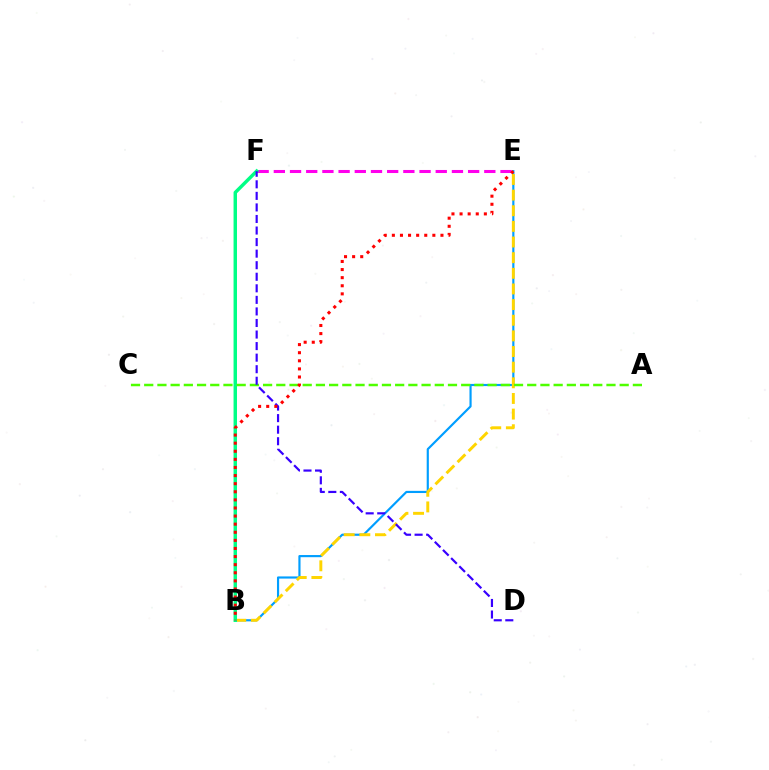{('E', 'F'): [{'color': '#ff00ed', 'line_style': 'dashed', 'thickness': 2.2}], ('B', 'E'): [{'color': '#009eff', 'line_style': 'solid', 'thickness': 1.56}, {'color': '#ffd500', 'line_style': 'dashed', 'thickness': 2.13}, {'color': '#ff0000', 'line_style': 'dotted', 'thickness': 2.2}], ('B', 'F'): [{'color': '#00ff86', 'line_style': 'solid', 'thickness': 2.49}], ('A', 'C'): [{'color': '#4fff00', 'line_style': 'dashed', 'thickness': 1.79}], ('D', 'F'): [{'color': '#3700ff', 'line_style': 'dashed', 'thickness': 1.57}]}